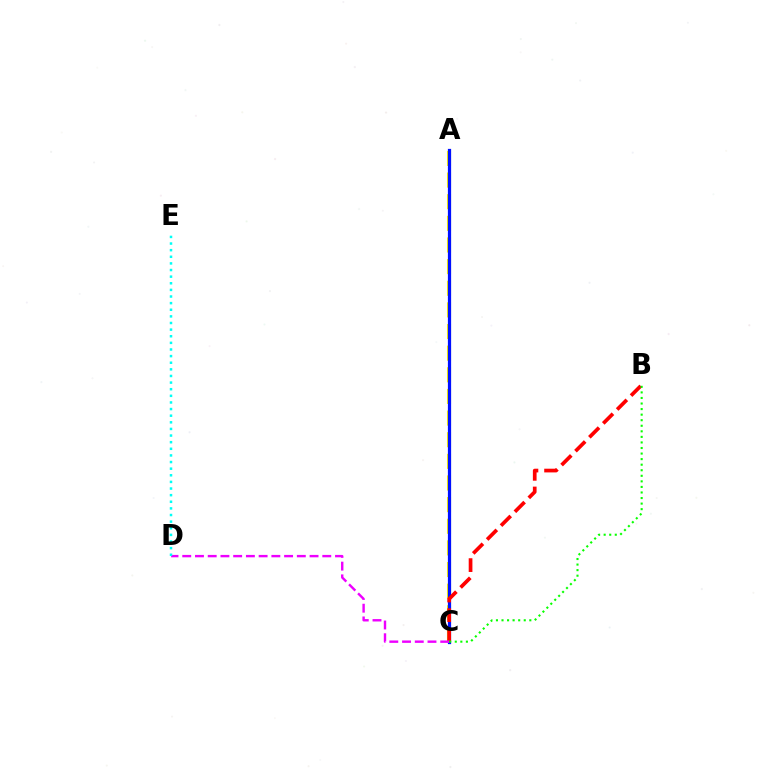{('A', 'C'): [{'color': '#fcf500', 'line_style': 'dashed', 'thickness': 2.94}, {'color': '#0010ff', 'line_style': 'solid', 'thickness': 2.33}], ('B', 'C'): [{'color': '#ff0000', 'line_style': 'dashed', 'thickness': 2.67}, {'color': '#08ff00', 'line_style': 'dotted', 'thickness': 1.51}], ('C', 'D'): [{'color': '#ee00ff', 'line_style': 'dashed', 'thickness': 1.73}], ('D', 'E'): [{'color': '#00fff6', 'line_style': 'dotted', 'thickness': 1.8}]}